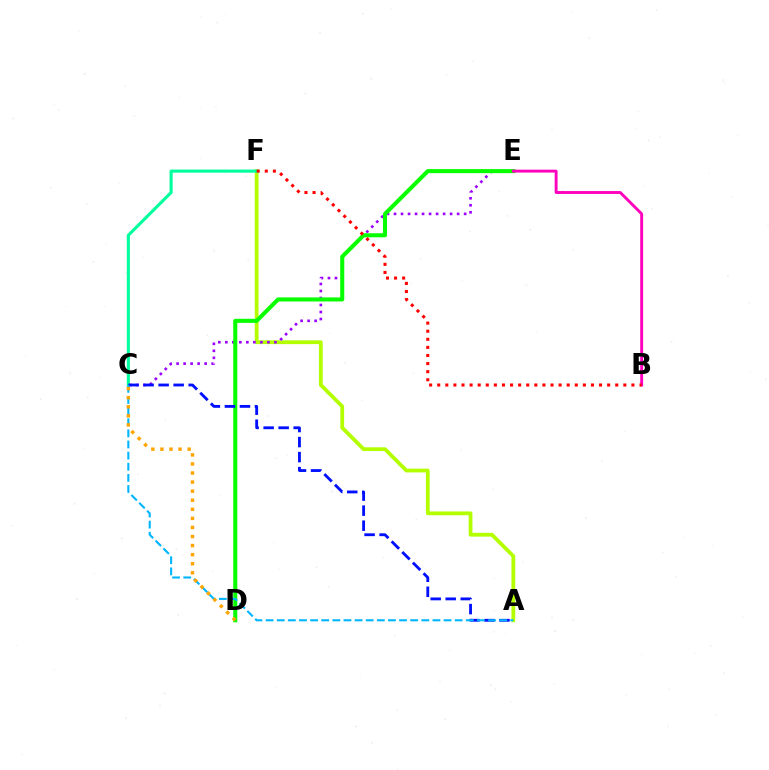{('A', 'F'): [{'color': '#b3ff00', 'line_style': 'solid', 'thickness': 2.72}], ('C', 'E'): [{'color': '#9b00ff', 'line_style': 'dotted', 'thickness': 1.91}], ('D', 'E'): [{'color': '#08ff00', 'line_style': 'solid', 'thickness': 2.93}], ('B', 'E'): [{'color': '#ff00bd', 'line_style': 'solid', 'thickness': 2.08}], ('C', 'F'): [{'color': '#00ff9d', 'line_style': 'solid', 'thickness': 2.22}], ('A', 'C'): [{'color': '#0010ff', 'line_style': 'dashed', 'thickness': 2.04}, {'color': '#00b5ff', 'line_style': 'dashed', 'thickness': 1.51}], ('B', 'F'): [{'color': '#ff0000', 'line_style': 'dotted', 'thickness': 2.2}], ('C', 'D'): [{'color': '#ffa500', 'line_style': 'dotted', 'thickness': 2.46}]}